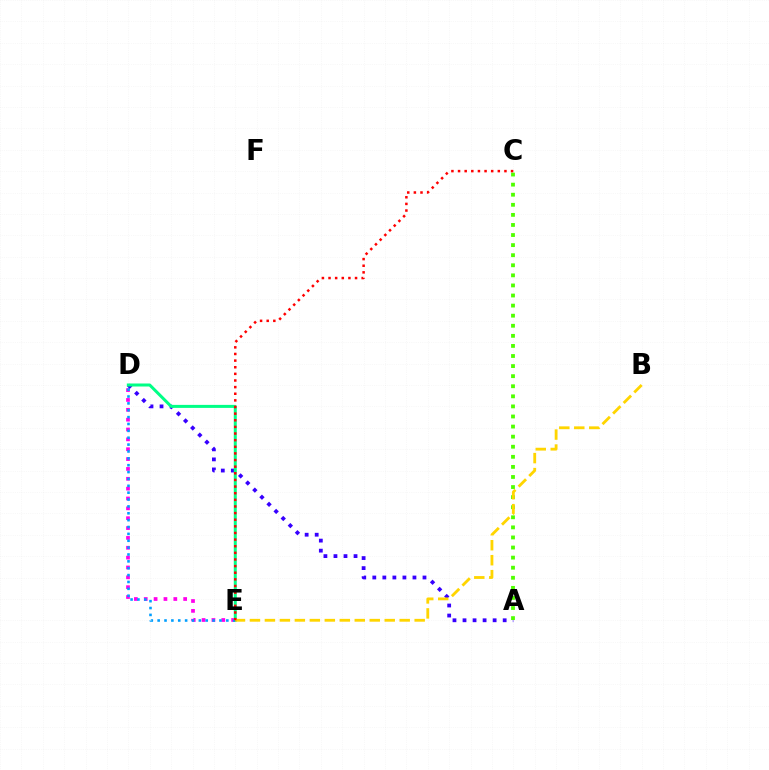{('D', 'E'): [{'color': '#ff00ed', 'line_style': 'dotted', 'thickness': 2.68}, {'color': '#00ff86', 'line_style': 'solid', 'thickness': 2.17}, {'color': '#009eff', 'line_style': 'dotted', 'thickness': 1.87}], ('A', 'D'): [{'color': '#3700ff', 'line_style': 'dotted', 'thickness': 2.73}], ('A', 'C'): [{'color': '#4fff00', 'line_style': 'dotted', 'thickness': 2.74}], ('B', 'E'): [{'color': '#ffd500', 'line_style': 'dashed', 'thickness': 2.03}], ('C', 'E'): [{'color': '#ff0000', 'line_style': 'dotted', 'thickness': 1.8}]}